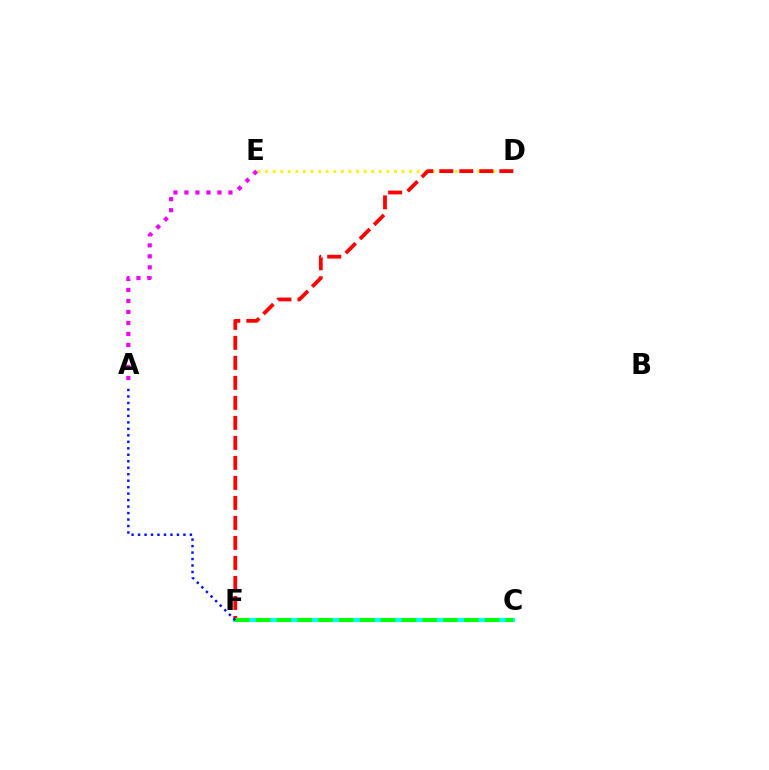{('D', 'E'): [{'color': '#fcf500', 'line_style': 'dotted', 'thickness': 2.06}], ('C', 'F'): [{'color': '#00fff6', 'line_style': 'solid', 'thickness': 2.99}, {'color': '#08ff00', 'line_style': 'dashed', 'thickness': 2.83}], ('D', 'F'): [{'color': '#ff0000', 'line_style': 'dashed', 'thickness': 2.72}], ('A', 'F'): [{'color': '#0010ff', 'line_style': 'dotted', 'thickness': 1.76}], ('A', 'E'): [{'color': '#ee00ff', 'line_style': 'dotted', 'thickness': 2.99}]}